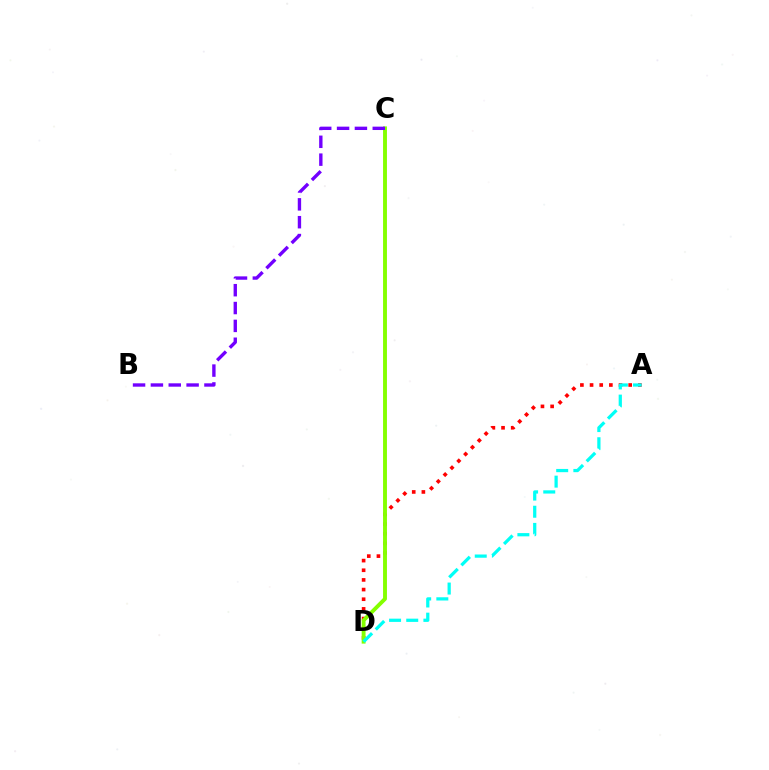{('A', 'D'): [{'color': '#ff0000', 'line_style': 'dotted', 'thickness': 2.62}, {'color': '#00fff6', 'line_style': 'dashed', 'thickness': 2.33}], ('C', 'D'): [{'color': '#84ff00', 'line_style': 'solid', 'thickness': 2.8}], ('B', 'C'): [{'color': '#7200ff', 'line_style': 'dashed', 'thickness': 2.42}]}